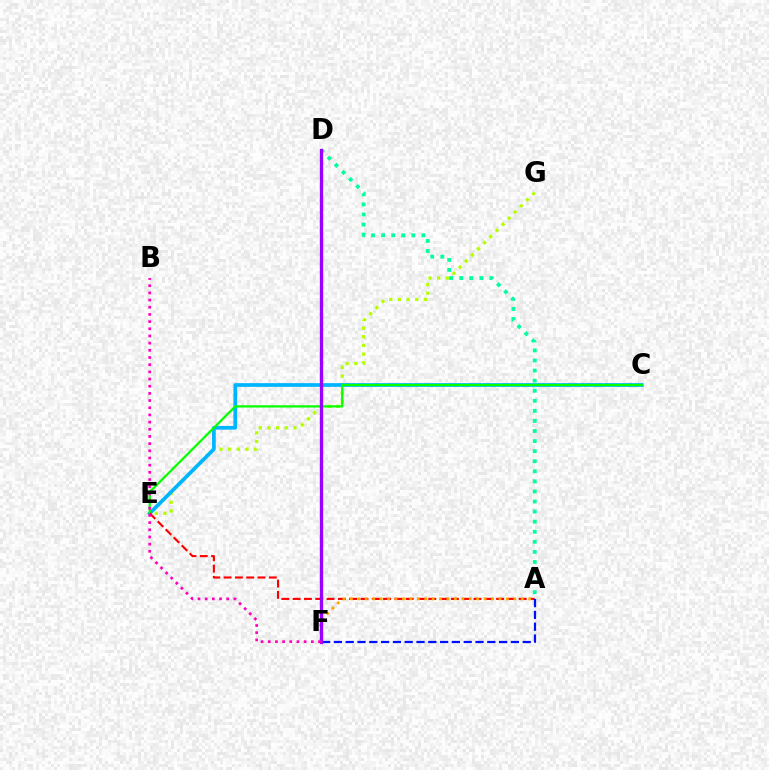{('E', 'G'): [{'color': '#b3ff00', 'line_style': 'dotted', 'thickness': 2.35}], ('C', 'E'): [{'color': '#00b5ff', 'line_style': 'solid', 'thickness': 2.67}, {'color': '#08ff00', 'line_style': 'solid', 'thickness': 1.63}], ('A', 'E'): [{'color': '#ff0000', 'line_style': 'dashed', 'thickness': 1.54}], ('A', 'D'): [{'color': '#00ff9d', 'line_style': 'dotted', 'thickness': 2.74}], ('A', 'F'): [{'color': '#ffa500', 'line_style': 'dotted', 'thickness': 2.02}, {'color': '#0010ff', 'line_style': 'dashed', 'thickness': 1.6}], ('D', 'F'): [{'color': '#9b00ff', 'line_style': 'solid', 'thickness': 2.39}], ('B', 'F'): [{'color': '#ff00bd', 'line_style': 'dotted', 'thickness': 1.95}]}